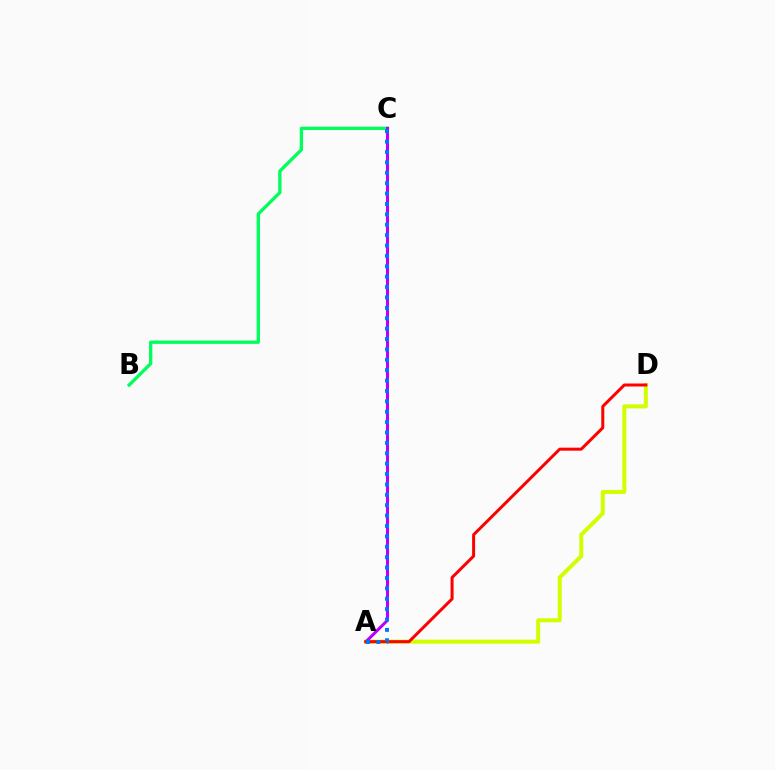{('A', 'D'): [{'color': '#d1ff00', 'line_style': 'solid', 'thickness': 2.89}, {'color': '#ff0000', 'line_style': 'solid', 'thickness': 2.16}], ('B', 'C'): [{'color': '#00ff5c', 'line_style': 'solid', 'thickness': 2.39}], ('A', 'C'): [{'color': '#b900ff', 'line_style': 'solid', 'thickness': 2.19}, {'color': '#0074ff', 'line_style': 'dotted', 'thickness': 2.82}]}